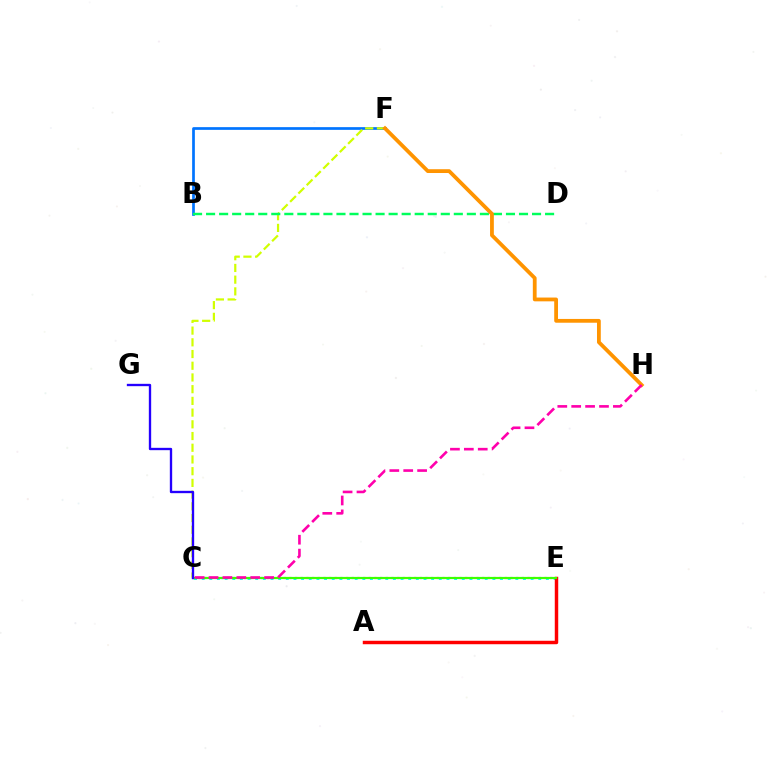{('C', 'E'): [{'color': '#b900ff', 'line_style': 'dotted', 'thickness': 1.54}, {'color': '#00fff6', 'line_style': 'dotted', 'thickness': 2.08}, {'color': '#3dff00', 'line_style': 'solid', 'thickness': 1.58}], ('B', 'F'): [{'color': '#0074ff', 'line_style': 'solid', 'thickness': 1.95}], ('C', 'F'): [{'color': '#d1ff00', 'line_style': 'dashed', 'thickness': 1.59}], ('B', 'D'): [{'color': '#00ff5c', 'line_style': 'dashed', 'thickness': 1.77}], ('A', 'E'): [{'color': '#ff0000', 'line_style': 'solid', 'thickness': 2.48}], ('F', 'H'): [{'color': '#ff9400', 'line_style': 'solid', 'thickness': 2.73}], ('C', 'H'): [{'color': '#ff00ac', 'line_style': 'dashed', 'thickness': 1.89}], ('C', 'G'): [{'color': '#2500ff', 'line_style': 'solid', 'thickness': 1.69}]}